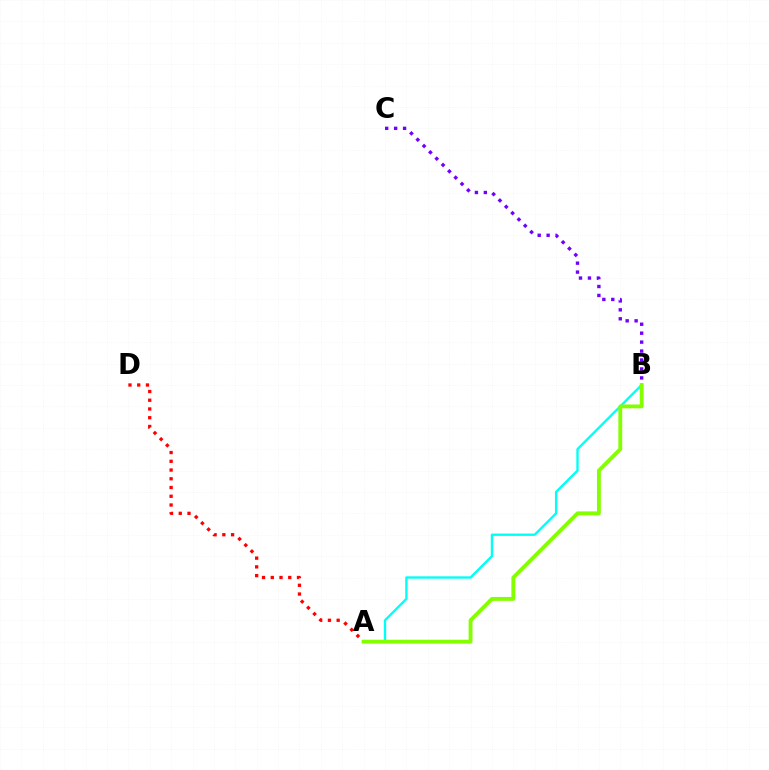{('B', 'C'): [{'color': '#7200ff', 'line_style': 'dotted', 'thickness': 2.43}], ('A', 'B'): [{'color': '#00fff6', 'line_style': 'solid', 'thickness': 1.69}, {'color': '#84ff00', 'line_style': 'solid', 'thickness': 2.78}], ('A', 'D'): [{'color': '#ff0000', 'line_style': 'dotted', 'thickness': 2.37}]}